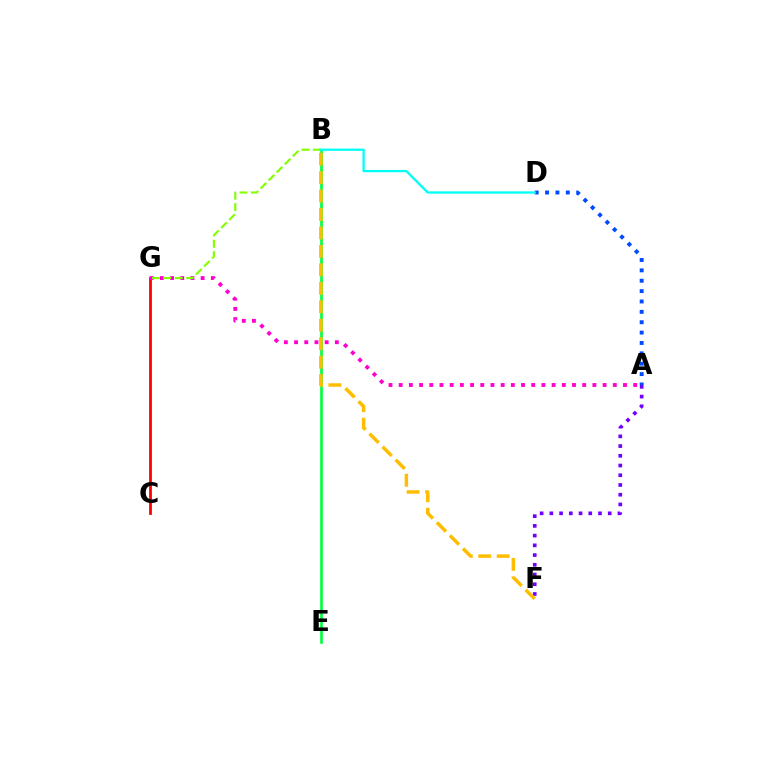{('C', 'G'): [{'color': '#ff0000', 'line_style': 'solid', 'thickness': 2.0}], ('A', 'G'): [{'color': '#ff00cf', 'line_style': 'dotted', 'thickness': 2.77}], ('A', 'F'): [{'color': '#7200ff', 'line_style': 'dotted', 'thickness': 2.64}], ('B', 'E'): [{'color': '#00ff39', 'line_style': 'solid', 'thickness': 1.89}], ('B', 'F'): [{'color': '#ffbd00', 'line_style': 'dashed', 'thickness': 2.51}], ('A', 'D'): [{'color': '#004bff', 'line_style': 'dotted', 'thickness': 2.82}], ('B', 'G'): [{'color': '#84ff00', 'line_style': 'dashed', 'thickness': 1.55}], ('B', 'D'): [{'color': '#00fff6', 'line_style': 'solid', 'thickness': 1.66}]}